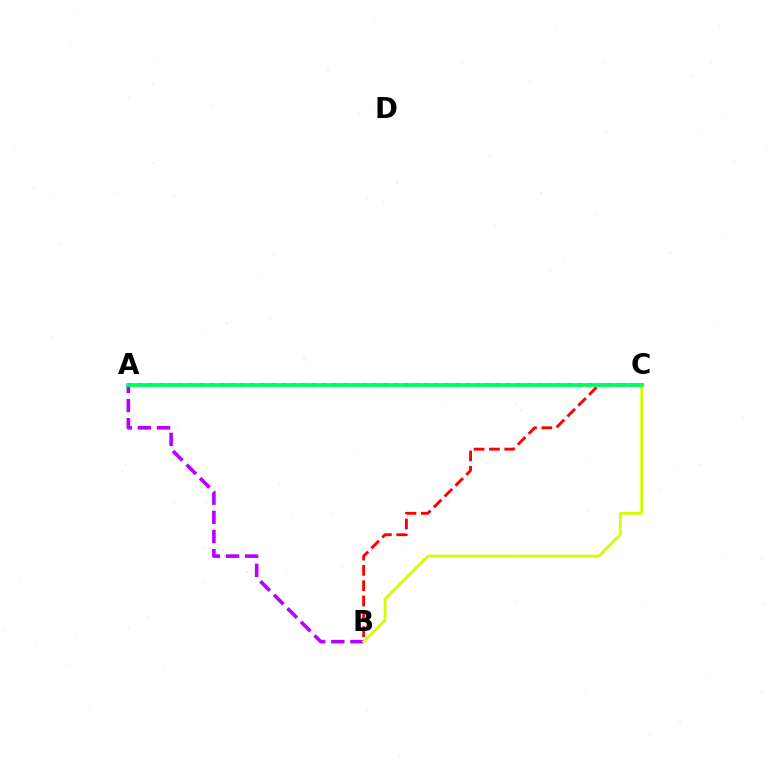{('A', 'B'): [{'color': '#b900ff', 'line_style': 'dashed', 'thickness': 2.6}], ('A', 'C'): [{'color': '#0074ff', 'line_style': 'dotted', 'thickness': 2.78}, {'color': '#00ff5c', 'line_style': 'solid', 'thickness': 2.74}], ('B', 'C'): [{'color': '#ff0000', 'line_style': 'dashed', 'thickness': 2.08}, {'color': '#d1ff00', 'line_style': 'solid', 'thickness': 1.98}]}